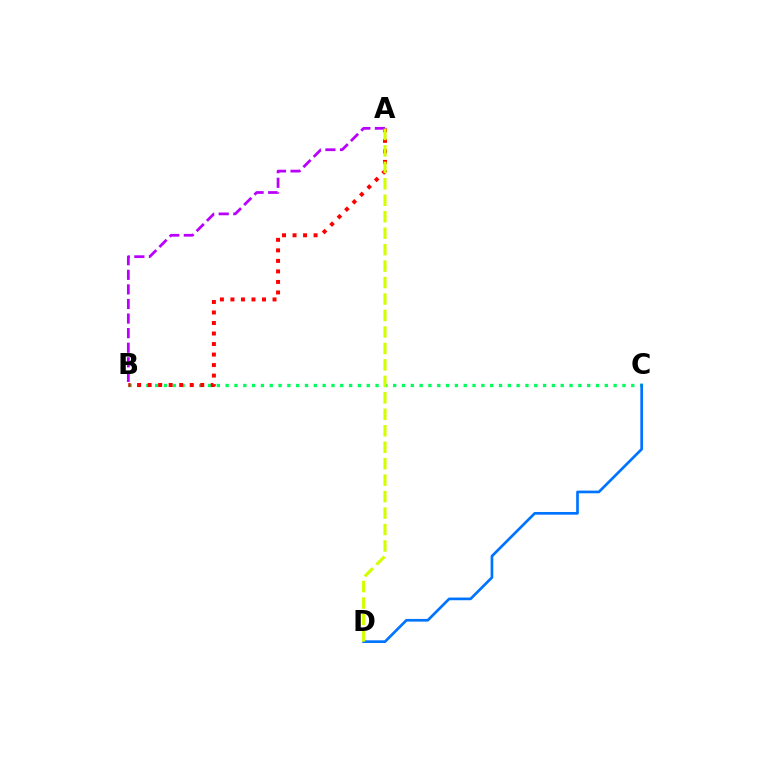{('B', 'C'): [{'color': '#00ff5c', 'line_style': 'dotted', 'thickness': 2.4}], ('A', 'B'): [{'color': '#ff0000', 'line_style': 'dotted', 'thickness': 2.86}, {'color': '#b900ff', 'line_style': 'dashed', 'thickness': 1.98}], ('C', 'D'): [{'color': '#0074ff', 'line_style': 'solid', 'thickness': 1.94}], ('A', 'D'): [{'color': '#d1ff00', 'line_style': 'dashed', 'thickness': 2.24}]}